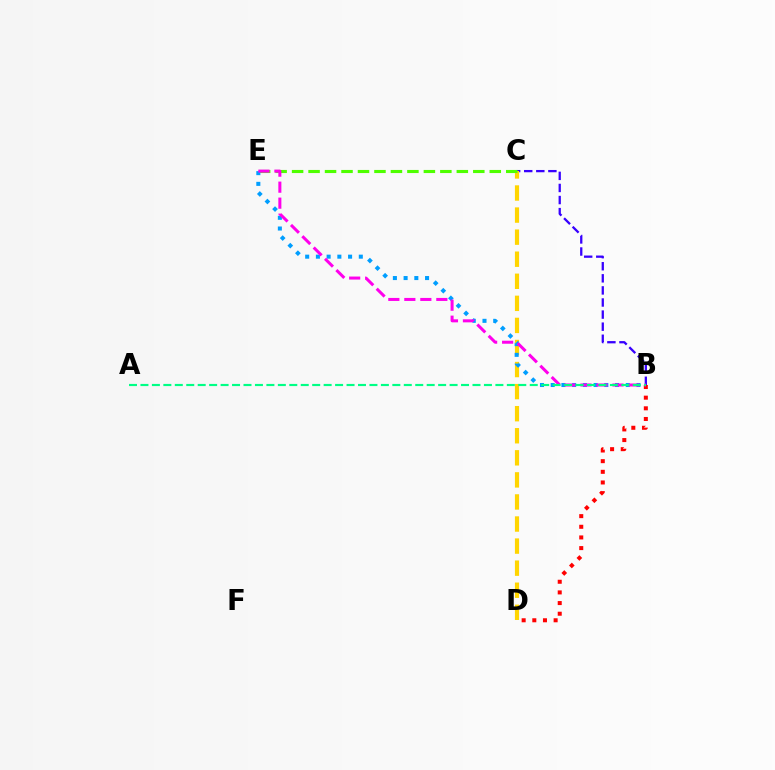{('B', 'C'): [{'color': '#3700ff', 'line_style': 'dashed', 'thickness': 1.64}], ('B', 'D'): [{'color': '#ff0000', 'line_style': 'dotted', 'thickness': 2.89}], ('C', 'D'): [{'color': '#ffd500', 'line_style': 'dashed', 'thickness': 3.0}], ('C', 'E'): [{'color': '#4fff00', 'line_style': 'dashed', 'thickness': 2.24}], ('B', 'E'): [{'color': '#009eff', 'line_style': 'dotted', 'thickness': 2.91}, {'color': '#ff00ed', 'line_style': 'dashed', 'thickness': 2.17}], ('A', 'B'): [{'color': '#00ff86', 'line_style': 'dashed', 'thickness': 1.56}]}